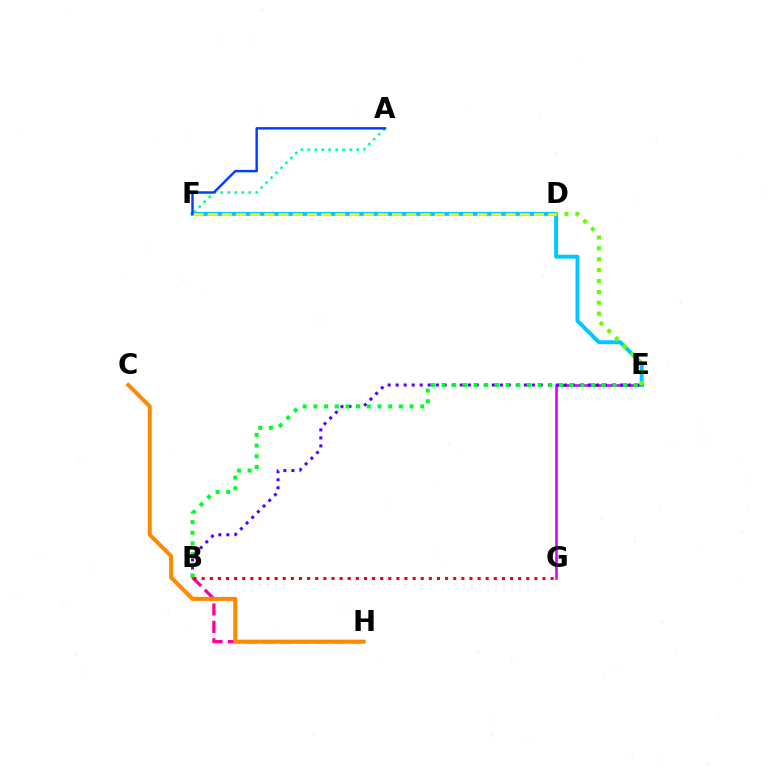{('A', 'F'): [{'color': '#00ffaf', 'line_style': 'dotted', 'thickness': 1.9}, {'color': '#003fff', 'line_style': 'solid', 'thickness': 1.77}], ('E', 'G'): [{'color': '#d600ff', 'line_style': 'solid', 'thickness': 1.85}], ('E', 'F'): [{'color': '#00c7ff', 'line_style': 'solid', 'thickness': 2.83}], ('B', 'E'): [{'color': '#4f00ff', 'line_style': 'dotted', 'thickness': 2.18}, {'color': '#00ff27', 'line_style': 'dotted', 'thickness': 2.9}], ('B', 'H'): [{'color': '#ff00a0', 'line_style': 'dashed', 'thickness': 2.36}], ('D', 'E'): [{'color': '#66ff00', 'line_style': 'dotted', 'thickness': 2.96}], ('C', 'H'): [{'color': '#ff8800', 'line_style': 'solid', 'thickness': 2.9}], ('D', 'F'): [{'color': '#eeff00', 'line_style': 'dashed', 'thickness': 1.93}], ('B', 'G'): [{'color': '#ff0000', 'line_style': 'dotted', 'thickness': 2.2}]}